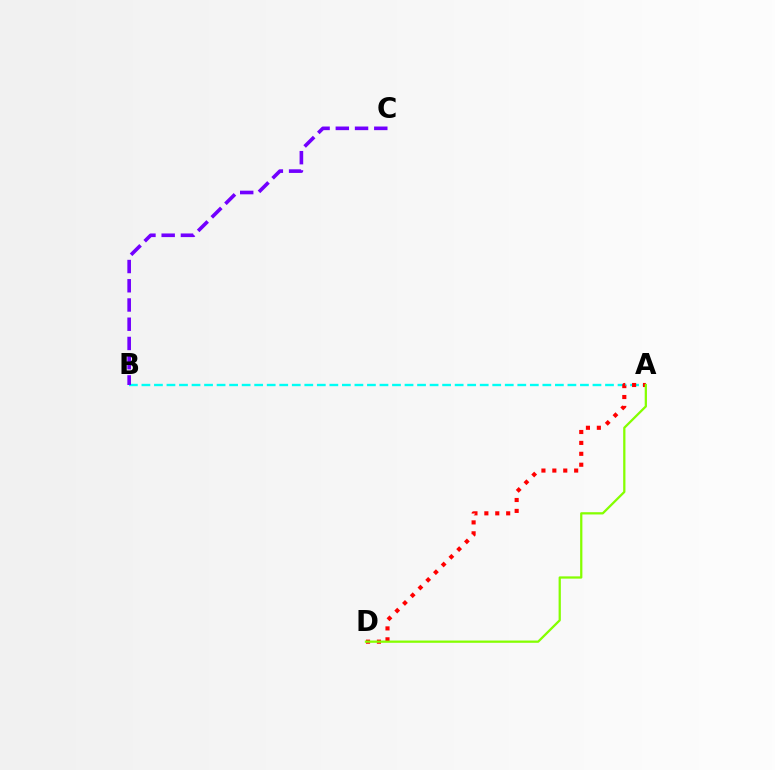{('A', 'B'): [{'color': '#00fff6', 'line_style': 'dashed', 'thickness': 1.7}], ('A', 'D'): [{'color': '#ff0000', 'line_style': 'dotted', 'thickness': 2.96}, {'color': '#84ff00', 'line_style': 'solid', 'thickness': 1.63}], ('B', 'C'): [{'color': '#7200ff', 'line_style': 'dashed', 'thickness': 2.61}]}